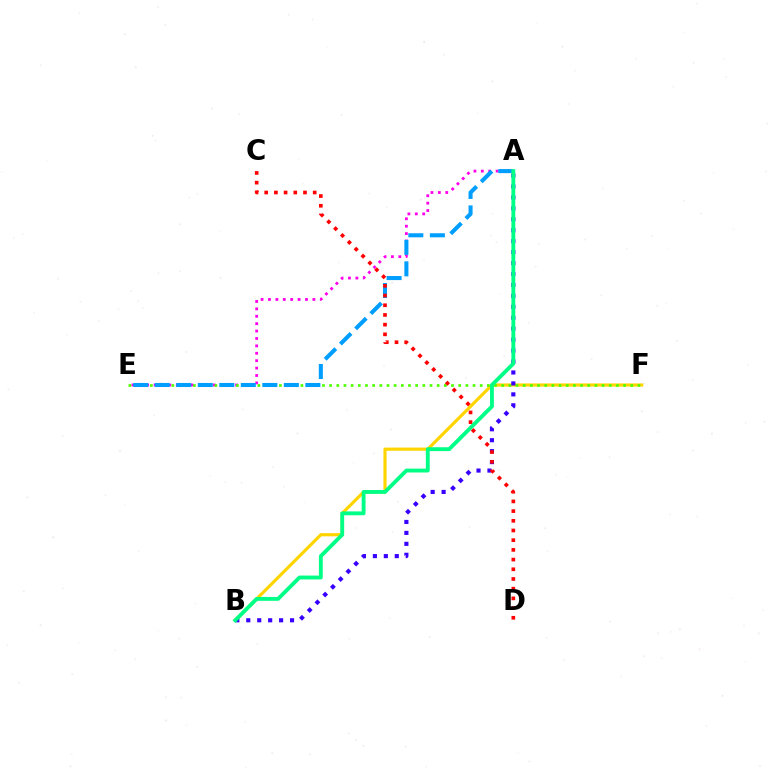{('B', 'F'): [{'color': '#ffd500', 'line_style': 'solid', 'thickness': 2.28}], ('A', 'E'): [{'color': '#ff00ed', 'line_style': 'dotted', 'thickness': 2.01}, {'color': '#009eff', 'line_style': 'dashed', 'thickness': 2.92}], ('E', 'F'): [{'color': '#4fff00', 'line_style': 'dotted', 'thickness': 1.95}], ('A', 'B'): [{'color': '#3700ff', 'line_style': 'dotted', 'thickness': 2.97}, {'color': '#00ff86', 'line_style': 'solid', 'thickness': 2.78}], ('C', 'D'): [{'color': '#ff0000', 'line_style': 'dotted', 'thickness': 2.63}]}